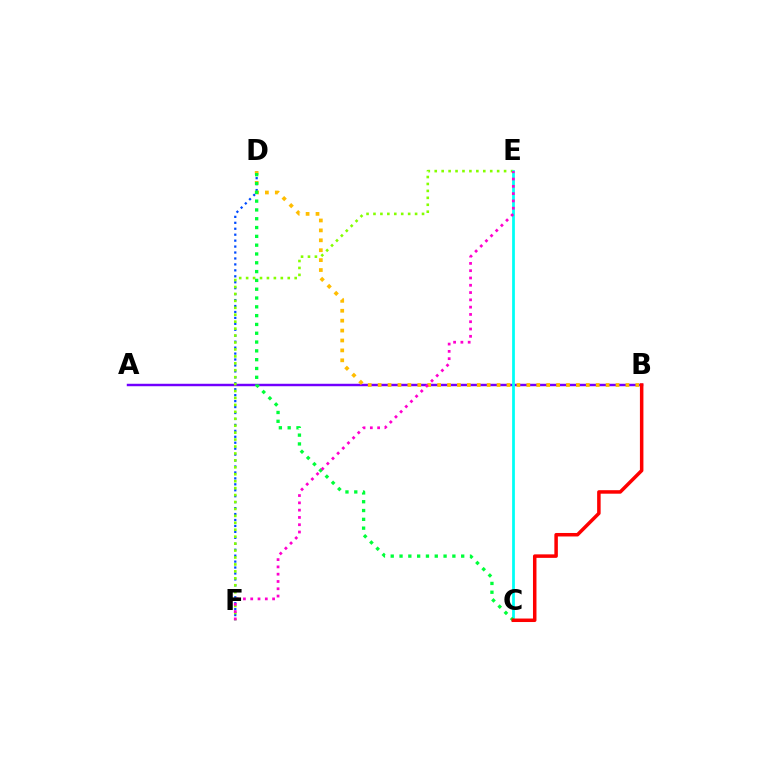{('D', 'F'): [{'color': '#004bff', 'line_style': 'dotted', 'thickness': 1.61}], ('A', 'B'): [{'color': '#7200ff', 'line_style': 'solid', 'thickness': 1.77}], ('E', 'F'): [{'color': '#84ff00', 'line_style': 'dotted', 'thickness': 1.88}, {'color': '#ff00cf', 'line_style': 'dotted', 'thickness': 1.98}], ('C', 'E'): [{'color': '#00fff6', 'line_style': 'solid', 'thickness': 1.99}], ('B', 'D'): [{'color': '#ffbd00', 'line_style': 'dotted', 'thickness': 2.69}], ('C', 'D'): [{'color': '#00ff39', 'line_style': 'dotted', 'thickness': 2.39}], ('B', 'C'): [{'color': '#ff0000', 'line_style': 'solid', 'thickness': 2.52}]}